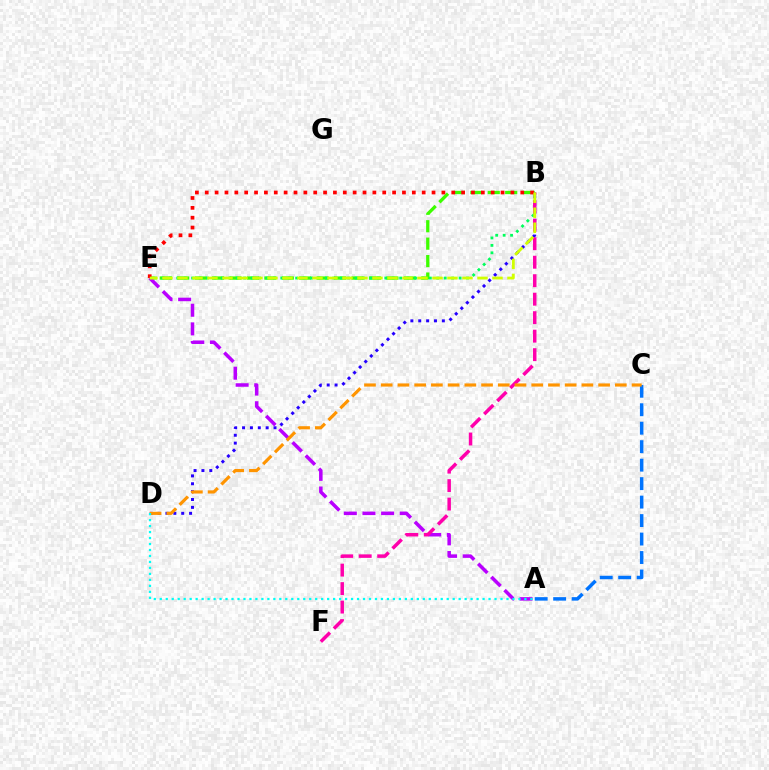{('B', 'E'): [{'color': '#3dff00', 'line_style': 'dashed', 'thickness': 2.37}, {'color': '#00ff5c', 'line_style': 'dotted', 'thickness': 2.02}, {'color': '#ff0000', 'line_style': 'dotted', 'thickness': 2.68}, {'color': '#d1ff00', 'line_style': 'dashed', 'thickness': 2.04}], ('B', 'D'): [{'color': '#2500ff', 'line_style': 'dotted', 'thickness': 2.14}], ('A', 'E'): [{'color': '#b900ff', 'line_style': 'dashed', 'thickness': 2.53}], ('B', 'F'): [{'color': '#ff00ac', 'line_style': 'dashed', 'thickness': 2.51}], ('A', 'C'): [{'color': '#0074ff', 'line_style': 'dashed', 'thickness': 2.51}], ('C', 'D'): [{'color': '#ff9400', 'line_style': 'dashed', 'thickness': 2.27}], ('A', 'D'): [{'color': '#00fff6', 'line_style': 'dotted', 'thickness': 1.62}]}